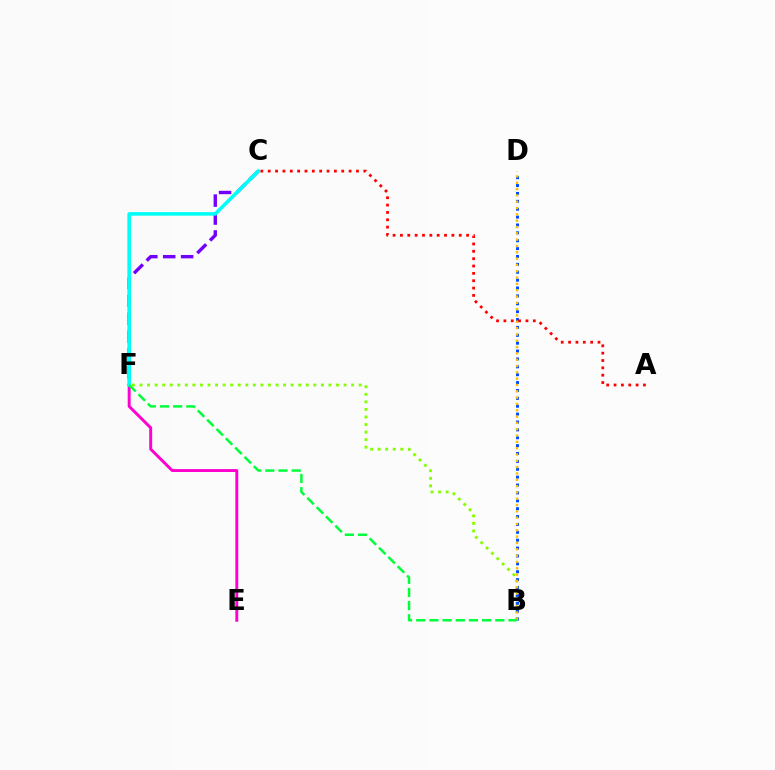{('B', 'F'): [{'color': '#84ff00', 'line_style': 'dotted', 'thickness': 2.05}, {'color': '#00ff39', 'line_style': 'dashed', 'thickness': 1.79}], ('E', 'F'): [{'color': '#ff00cf', 'line_style': 'solid', 'thickness': 2.1}], ('B', 'D'): [{'color': '#004bff', 'line_style': 'dotted', 'thickness': 2.14}, {'color': '#ffbd00', 'line_style': 'dotted', 'thickness': 1.72}], ('C', 'F'): [{'color': '#7200ff', 'line_style': 'dashed', 'thickness': 2.43}, {'color': '#00fff6', 'line_style': 'solid', 'thickness': 2.58}], ('A', 'C'): [{'color': '#ff0000', 'line_style': 'dotted', 'thickness': 2.0}]}